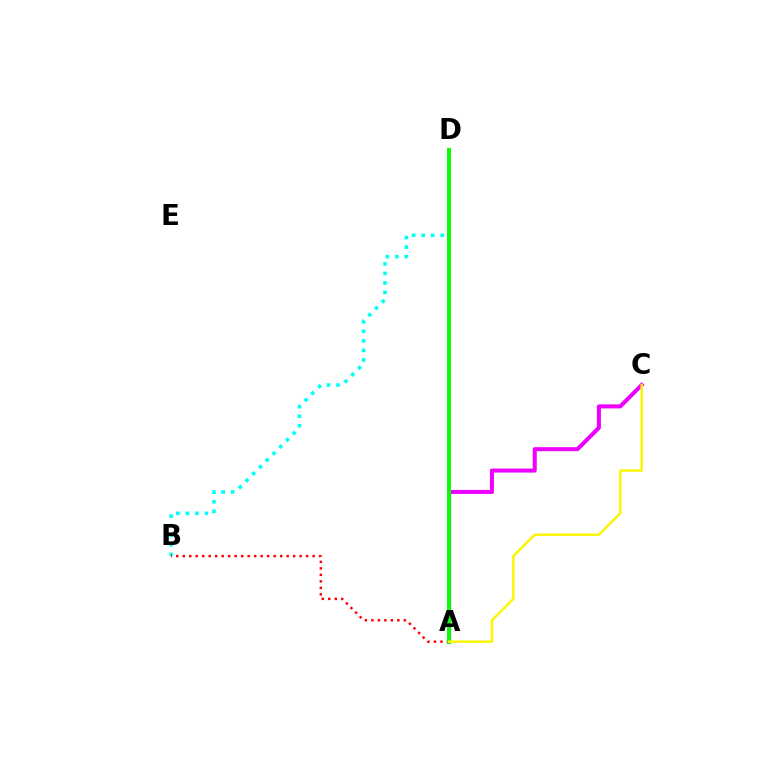{('A', 'C'): [{'color': '#ee00ff', 'line_style': 'solid', 'thickness': 2.91}, {'color': '#fcf500', 'line_style': 'solid', 'thickness': 1.76}], ('B', 'D'): [{'color': '#00fff6', 'line_style': 'dotted', 'thickness': 2.59}], ('A', 'D'): [{'color': '#0010ff', 'line_style': 'solid', 'thickness': 1.73}, {'color': '#08ff00', 'line_style': 'solid', 'thickness': 2.84}], ('A', 'B'): [{'color': '#ff0000', 'line_style': 'dotted', 'thickness': 1.76}]}